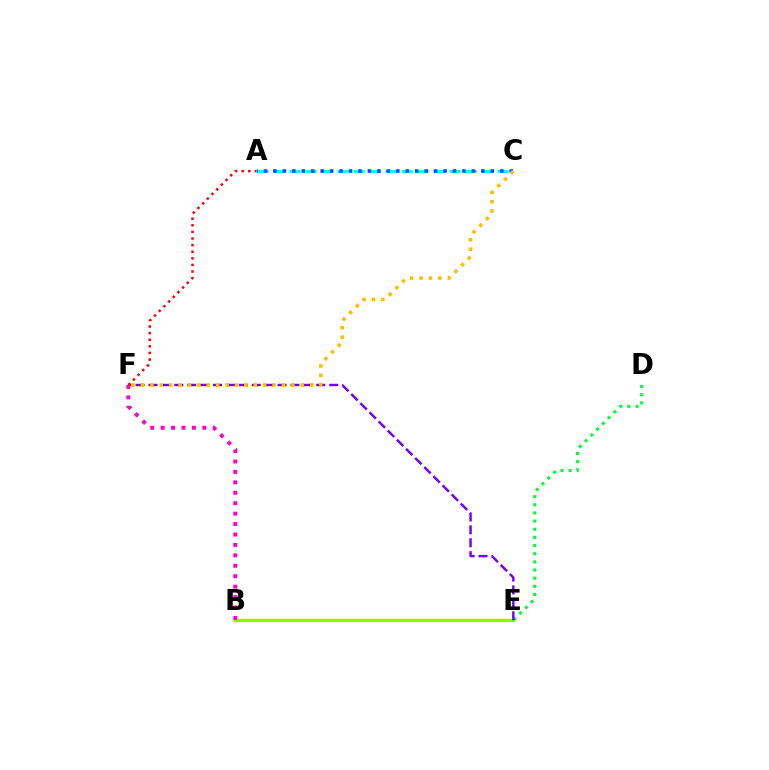{('B', 'E'): [{'color': '#84ff00', 'line_style': 'solid', 'thickness': 2.5}], ('A', 'C'): [{'color': '#00fff6', 'line_style': 'dashed', 'thickness': 2.17}, {'color': '#004bff', 'line_style': 'dotted', 'thickness': 2.57}], ('D', 'E'): [{'color': '#00ff39', 'line_style': 'dotted', 'thickness': 2.22}], ('E', 'F'): [{'color': '#7200ff', 'line_style': 'dashed', 'thickness': 1.75}], ('A', 'F'): [{'color': '#ff0000', 'line_style': 'dotted', 'thickness': 1.8}], ('C', 'F'): [{'color': '#ffbd00', 'line_style': 'dotted', 'thickness': 2.56}], ('B', 'F'): [{'color': '#ff00cf', 'line_style': 'dotted', 'thickness': 2.83}]}